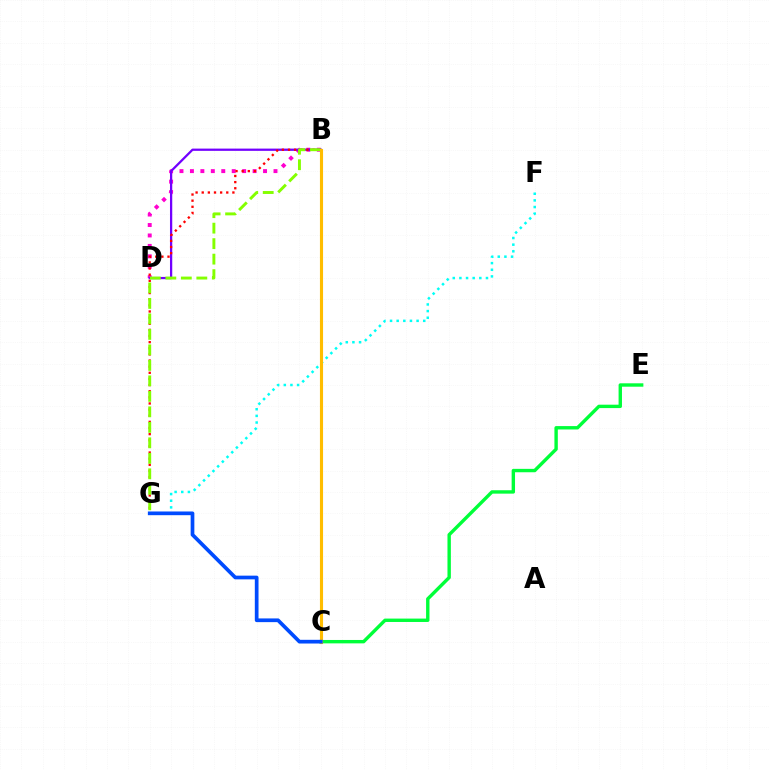{('F', 'G'): [{'color': '#00fff6', 'line_style': 'dotted', 'thickness': 1.8}], ('B', 'D'): [{'color': '#ff00cf', 'line_style': 'dotted', 'thickness': 2.84}, {'color': '#7200ff', 'line_style': 'solid', 'thickness': 1.63}], ('C', 'E'): [{'color': '#00ff39', 'line_style': 'solid', 'thickness': 2.44}], ('B', 'G'): [{'color': '#ff0000', 'line_style': 'dotted', 'thickness': 1.67}, {'color': '#84ff00', 'line_style': 'dashed', 'thickness': 2.1}], ('B', 'C'): [{'color': '#ffbd00', 'line_style': 'solid', 'thickness': 2.24}], ('C', 'G'): [{'color': '#004bff', 'line_style': 'solid', 'thickness': 2.67}]}